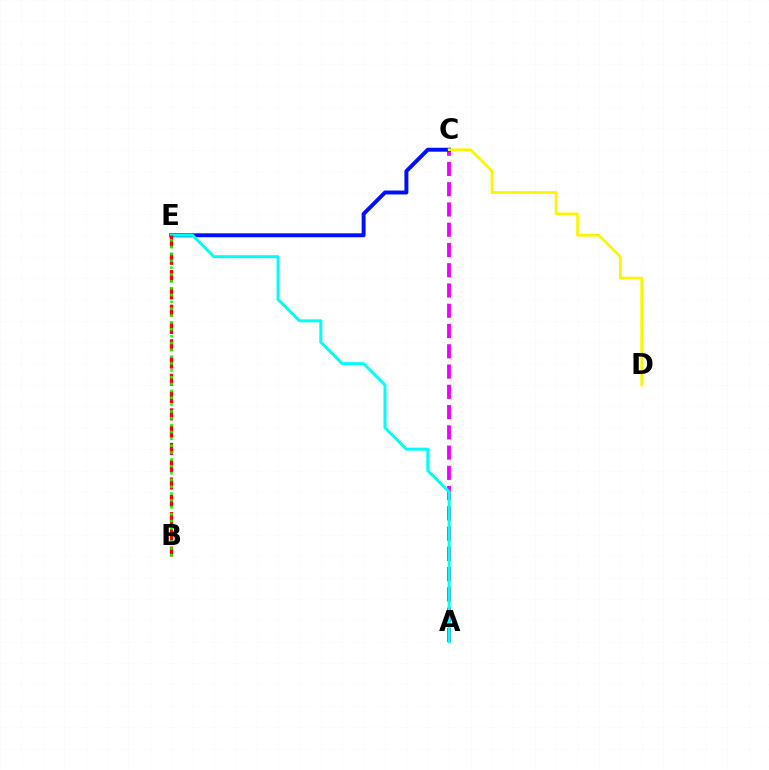{('A', 'C'): [{'color': '#ee00ff', 'line_style': 'dashed', 'thickness': 2.75}], ('C', 'E'): [{'color': '#0010ff', 'line_style': 'solid', 'thickness': 2.84}], ('A', 'E'): [{'color': '#00fff6', 'line_style': 'solid', 'thickness': 2.14}], ('B', 'E'): [{'color': '#ff0000', 'line_style': 'dashed', 'thickness': 2.35}, {'color': '#08ff00', 'line_style': 'dotted', 'thickness': 1.86}], ('C', 'D'): [{'color': '#fcf500', 'line_style': 'solid', 'thickness': 1.93}]}